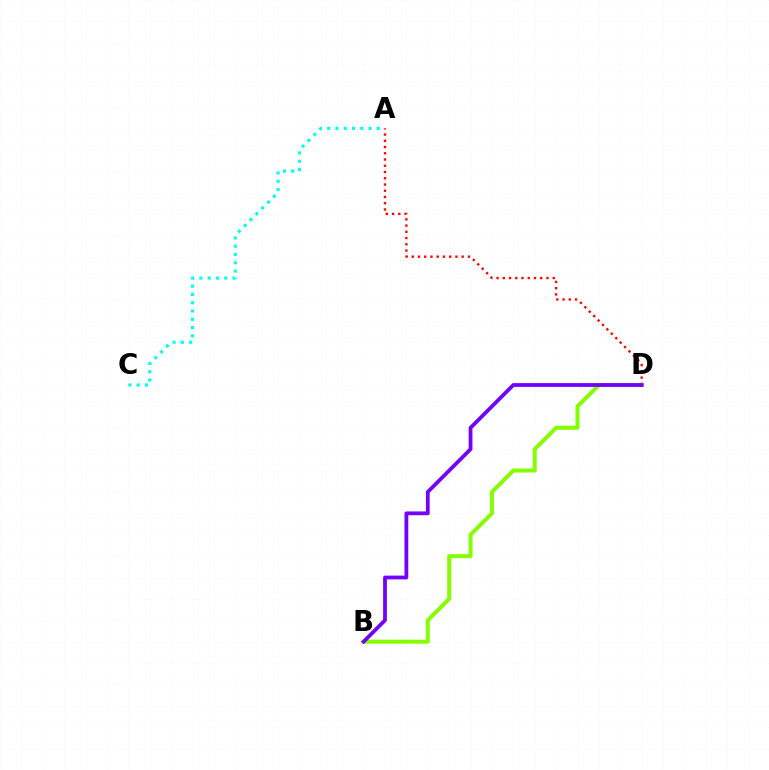{('A', 'D'): [{'color': '#ff0000', 'line_style': 'dotted', 'thickness': 1.7}], ('B', 'D'): [{'color': '#84ff00', 'line_style': 'solid', 'thickness': 2.87}, {'color': '#7200ff', 'line_style': 'solid', 'thickness': 2.72}], ('A', 'C'): [{'color': '#00fff6', 'line_style': 'dotted', 'thickness': 2.25}]}